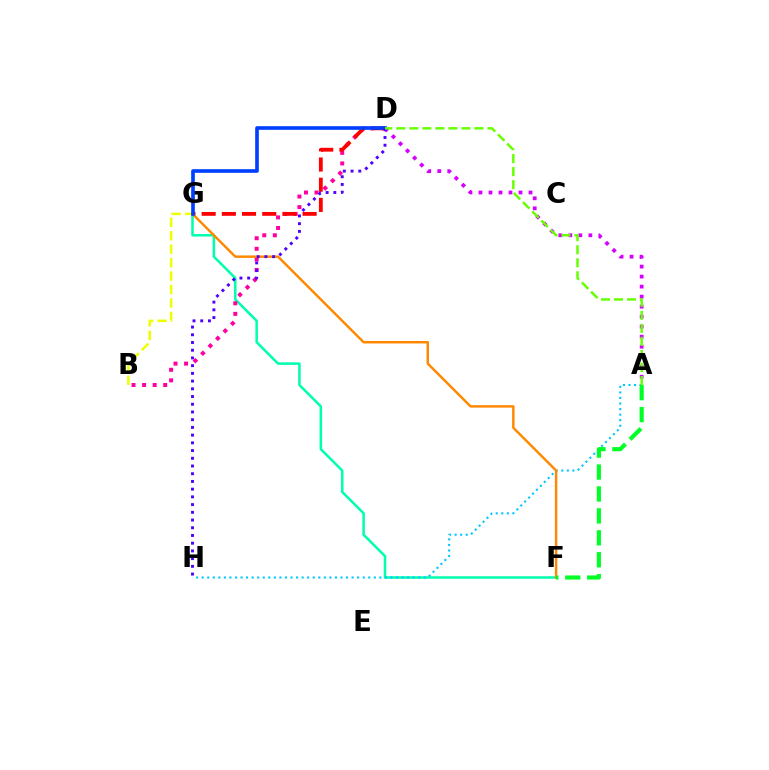{('F', 'G'): [{'color': '#00ffaf', 'line_style': 'solid', 'thickness': 1.82}, {'color': '#ff8800', 'line_style': 'solid', 'thickness': 1.76}], ('B', 'D'): [{'color': '#ff00a0', 'line_style': 'dotted', 'thickness': 2.87}], ('A', 'D'): [{'color': '#d600ff', 'line_style': 'dotted', 'thickness': 2.72}, {'color': '#66ff00', 'line_style': 'dashed', 'thickness': 1.77}], ('D', 'G'): [{'color': '#ff0000', 'line_style': 'dashed', 'thickness': 2.74}, {'color': '#003fff', 'line_style': 'solid', 'thickness': 2.62}], ('A', 'H'): [{'color': '#00c7ff', 'line_style': 'dotted', 'thickness': 1.51}], ('B', 'G'): [{'color': '#eeff00', 'line_style': 'dashed', 'thickness': 1.83}], ('A', 'F'): [{'color': '#00ff27', 'line_style': 'dashed', 'thickness': 2.98}], ('D', 'H'): [{'color': '#4f00ff', 'line_style': 'dotted', 'thickness': 2.1}]}